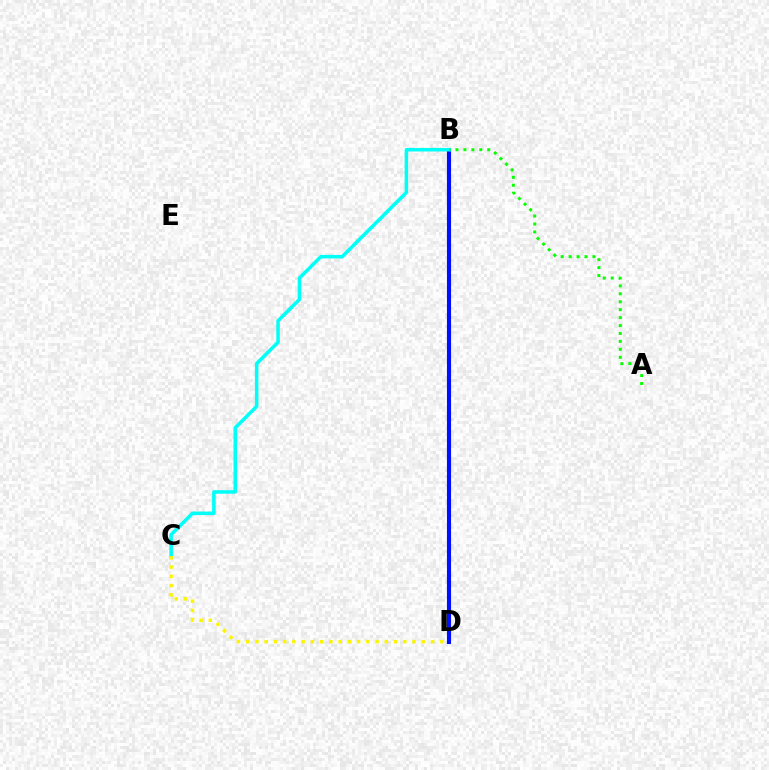{('B', 'D'): [{'color': '#ee00ff', 'line_style': 'dotted', 'thickness': 1.67}, {'color': '#ff0000', 'line_style': 'solid', 'thickness': 2.55}, {'color': '#0010ff', 'line_style': 'solid', 'thickness': 2.97}], ('B', 'C'): [{'color': '#00fff6', 'line_style': 'solid', 'thickness': 2.54}], ('A', 'B'): [{'color': '#08ff00', 'line_style': 'dotted', 'thickness': 2.16}], ('C', 'D'): [{'color': '#fcf500', 'line_style': 'dotted', 'thickness': 2.51}]}